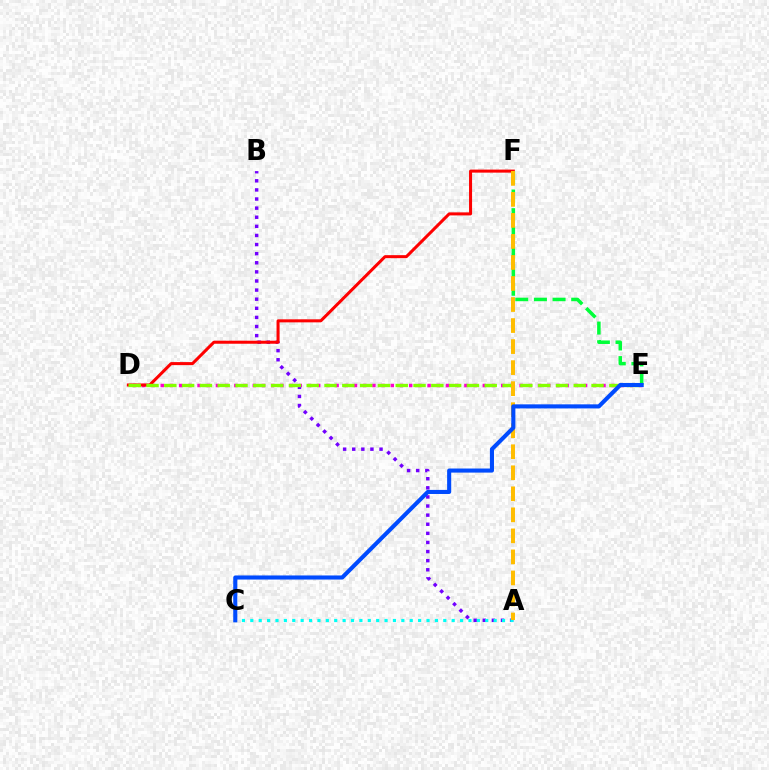{('D', 'E'): [{'color': '#ff00cf', 'line_style': 'dotted', 'thickness': 2.5}, {'color': '#84ff00', 'line_style': 'dashed', 'thickness': 2.42}], ('A', 'B'): [{'color': '#7200ff', 'line_style': 'dotted', 'thickness': 2.47}], ('A', 'C'): [{'color': '#00fff6', 'line_style': 'dotted', 'thickness': 2.28}], ('D', 'F'): [{'color': '#ff0000', 'line_style': 'solid', 'thickness': 2.18}], ('E', 'F'): [{'color': '#00ff39', 'line_style': 'dashed', 'thickness': 2.53}], ('A', 'F'): [{'color': '#ffbd00', 'line_style': 'dashed', 'thickness': 2.86}], ('C', 'E'): [{'color': '#004bff', 'line_style': 'solid', 'thickness': 2.94}]}